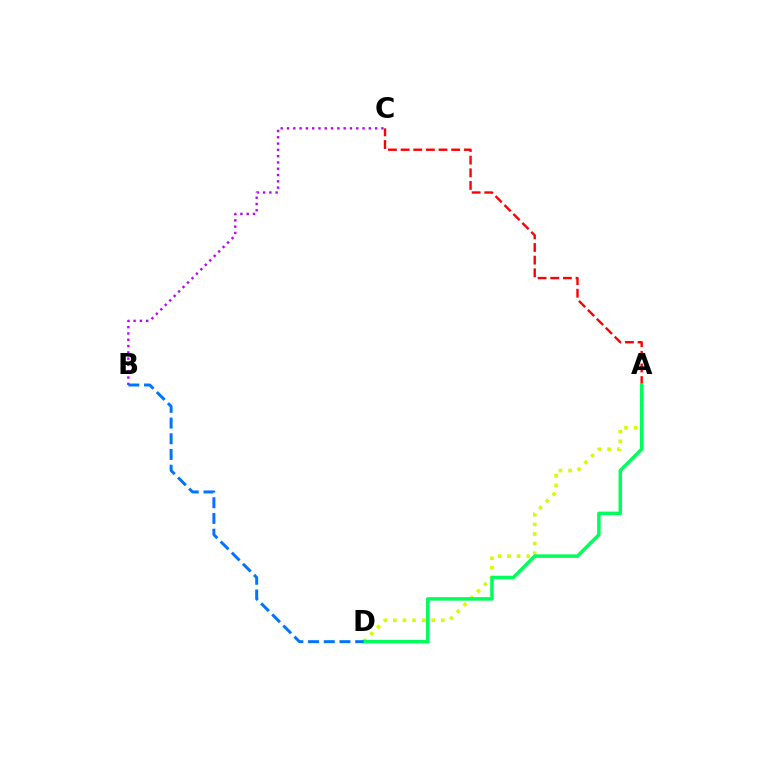{('A', 'C'): [{'color': '#ff0000', 'line_style': 'dashed', 'thickness': 1.72}], ('B', 'C'): [{'color': '#b900ff', 'line_style': 'dotted', 'thickness': 1.71}], ('A', 'D'): [{'color': '#d1ff00', 'line_style': 'dotted', 'thickness': 2.6}, {'color': '#00ff5c', 'line_style': 'solid', 'thickness': 2.52}], ('B', 'D'): [{'color': '#0074ff', 'line_style': 'dashed', 'thickness': 2.13}]}